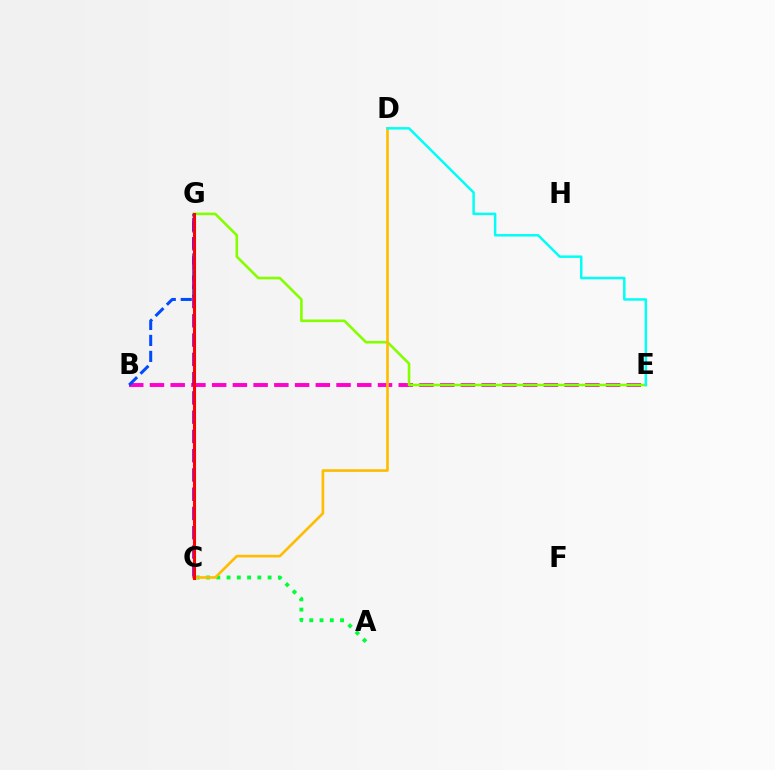{('B', 'E'): [{'color': '#ff00cf', 'line_style': 'dashed', 'thickness': 2.82}], ('E', 'G'): [{'color': '#84ff00', 'line_style': 'solid', 'thickness': 1.88}], ('B', 'G'): [{'color': '#004bff', 'line_style': 'dashed', 'thickness': 2.17}], ('C', 'G'): [{'color': '#7200ff', 'line_style': 'dashed', 'thickness': 2.62}, {'color': '#ff0000', 'line_style': 'solid', 'thickness': 2.21}], ('A', 'C'): [{'color': '#00ff39', 'line_style': 'dotted', 'thickness': 2.79}], ('C', 'D'): [{'color': '#ffbd00', 'line_style': 'solid', 'thickness': 1.9}], ('D', 'E'): [{'color': '#00fff6', 'line_style': 'solid', 'thickness': 1.78}]}